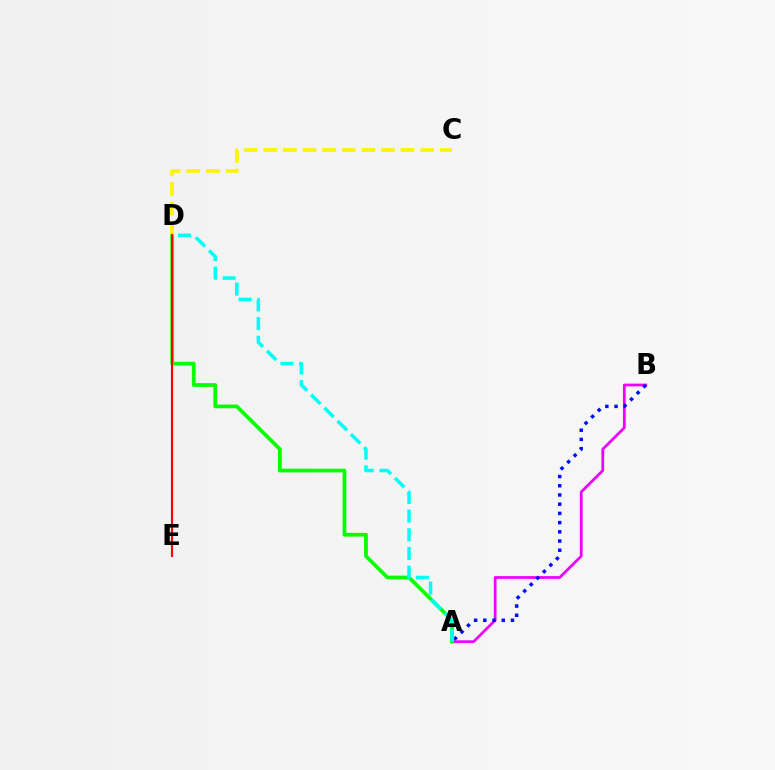{('A', 'B'): [{'color': '#ee00ff', 'line_style': 'solid', 'thickness': 1.99}, {'color': '#0010ff', 'line_style': 'dotted', 'thickness': 2.5}], ('A', 'D'): [{'color': '#08ff00', 'line_style': 'solid', 'thickness': 2.7}, {'color': '#00fff6', 'line_style': 'dashed', 'thickness': 2.54}], ('C', 'D'): [{'color': '#fcf500', 'line_style': 'dashed', 'thickness': 2.66}], ('D', 'E'): [{'color': '#ff0000', 'line_style': 'solid', 'thickness': 1.52}]}